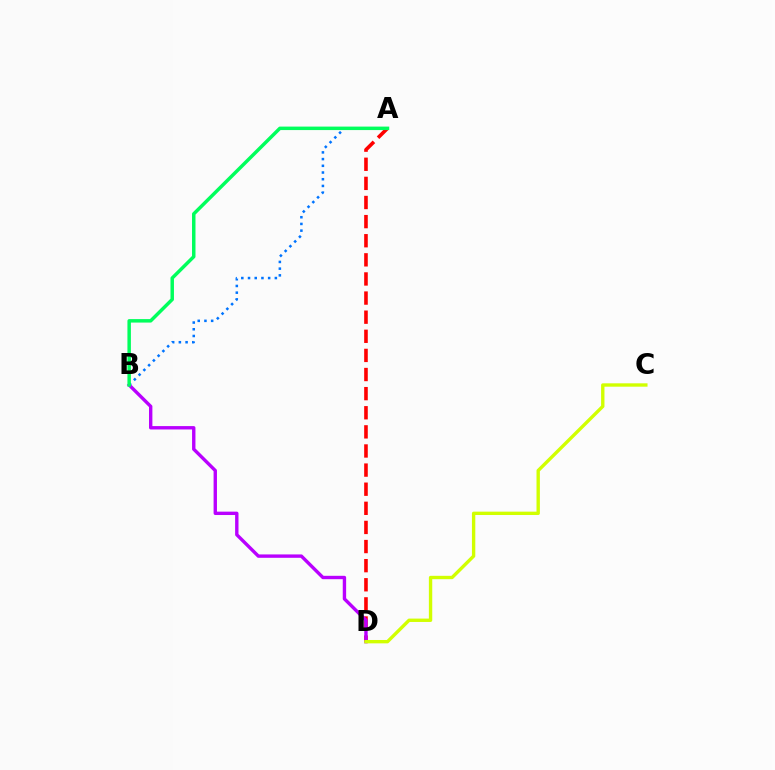{('A', 'D'): [{'color': '#ff0000', 'line_style': 'dashed', 'thickness': 2.6}], ('B', 'D'): [{'color': '#b900ff', 'line_style': 'solid', 'thickness': 2.43}], ('C', 'D'): [{'color': '#d1ff00', 'line_style': 'solid', 'thickness': 2.42}], ('A', 'B'): [{'color': '#0074ff', 'line_style': 'dotted', 'thickness': 1.82}, {'color': '#00ff5c', 'line_style': 'solid', 'thickness': 2.5}]}